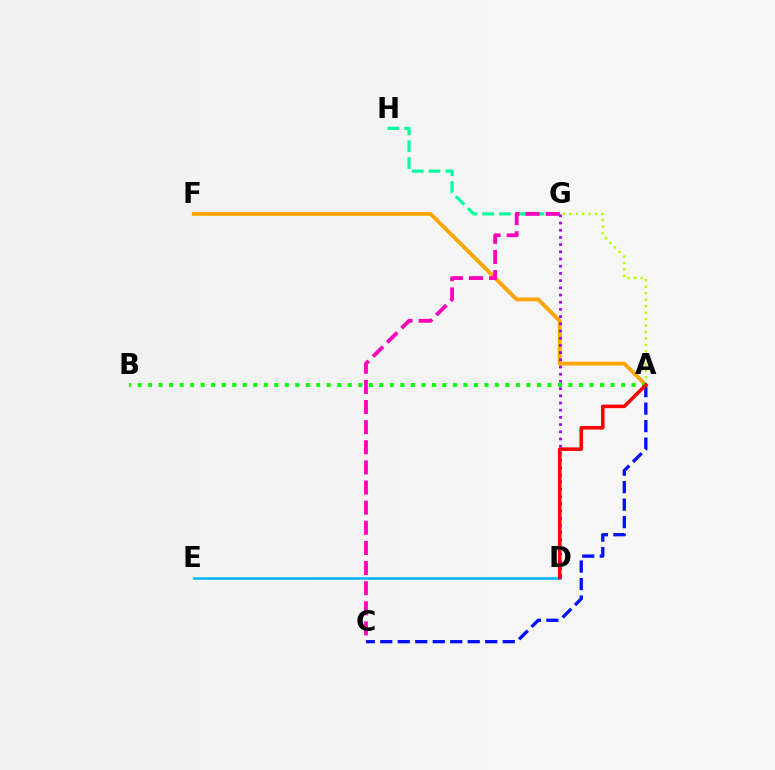{('A', 'C'): [{'color': '#0010ff', 'line_style': 'dashed', 'thickness': 2.38}], ('D', 'E'): [{'color': '#00b5ff', 'line_style': 'solid', 'thickness': 1.81}], ('A', 'G'): [{'color': '#b3ff00', 'line_style': 'dotted', 'thickness': 1.76}], ('G', 'H'): [{'color': '#00ff9d', 'line_style': 'dashed', 'thickness': 2.28}], ('A', 'F'): [{'color': '#ffa500', 'line_style': 'solid', 'thickness': 2.75}], ('A', 'B'): [{'color': '#08ff00', 'line_style': 'dotted', 'thickness': 2.86}], ('C', 'G'): [{'color': '#ff00bd', 'line_style': 'dashed', 'thickness': 2.73}], ('D', 'G'): [{'color': '#9b00ff', 'line_style': 'dotted', 'thickness': 1.96}], ('A', 'D'): [{'color': '#ff0000', 'line_style': 'solid', 'thickness': 2.56}]}